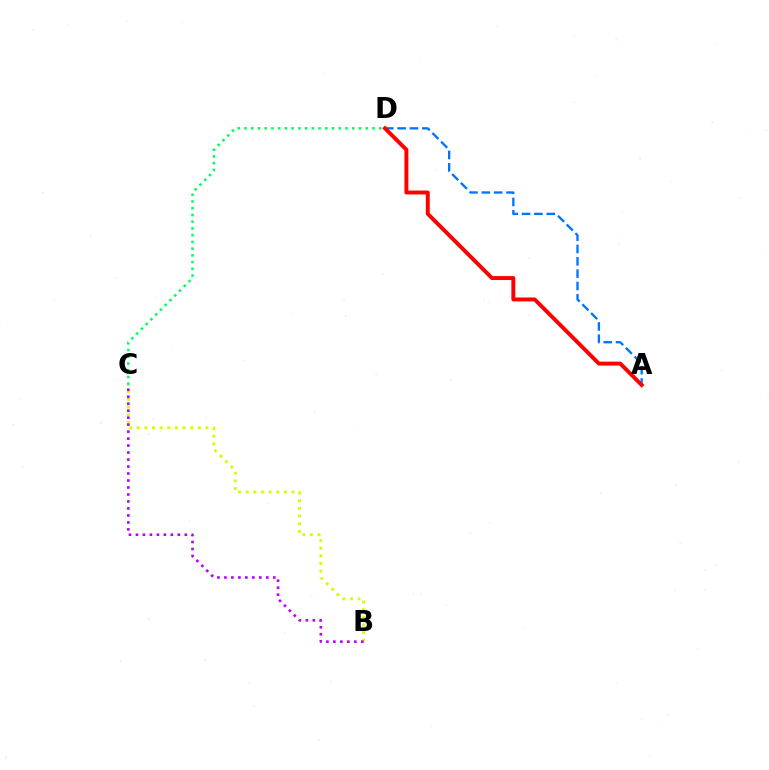{('C', 'D'): [{'color': '#00ff5c', 'line_style': 'dotted', 'thickness': 1.83}], ('B', 'C'): [{'color': '#d1ff00', 'line_style': 'dotted', 'thickness': 2.08}, {'color': '#b900ff', 'line_style': 'dotted', 'thickness': 1.9}], ('A', 'D'): [{'color': '#0074ff', 'line_style': 'dashed', 'thickness': 1.67}, {'color': '#ff0000', 'line_style': 'solid', 'thickness': 2.83}]}